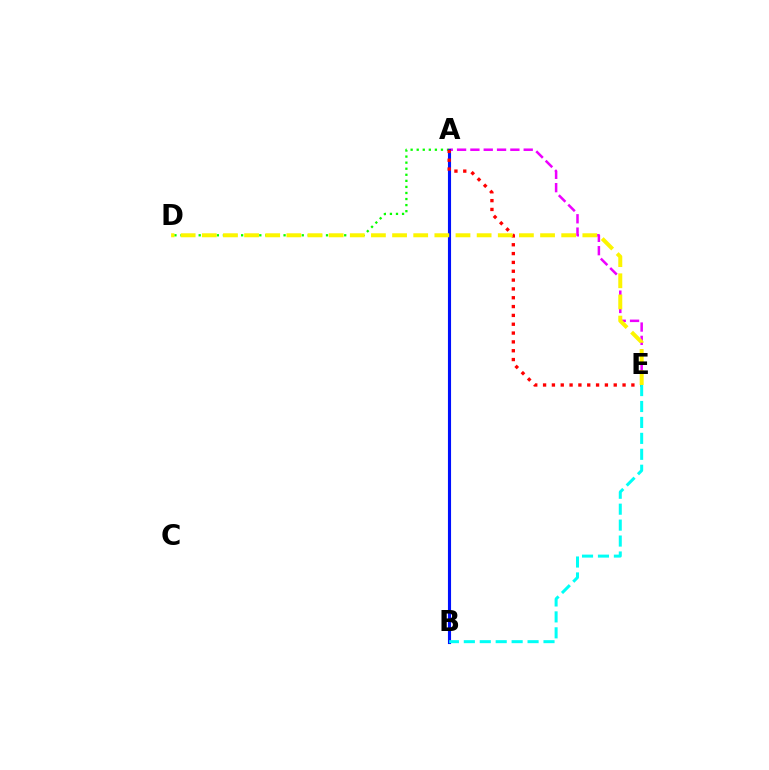{('A', 'D'): [{'color': '#08ff00', 'line_style': 'dotted', 'thickness': 1.65}], ('A', 'E'): [{'color': '#ee00ff', 'line_style': 'dashed', 'thickness': 1.81}, {'color': '#ff0000', 'line_style': 'dotted', 'thickness': 2.4}], ('A', 'B'): [{'color': '#0010ff', 'line_style': 'solid', 'thickness': 2.24}], ('D', 'E'): [{'color': '#fcf500', 'line_style': 'dashed', 'thickness': 2.87}], ('B', 'E'): [{'color': '#00fff6', 'line_style': 'dashed', 'thickness': 2.16}]}